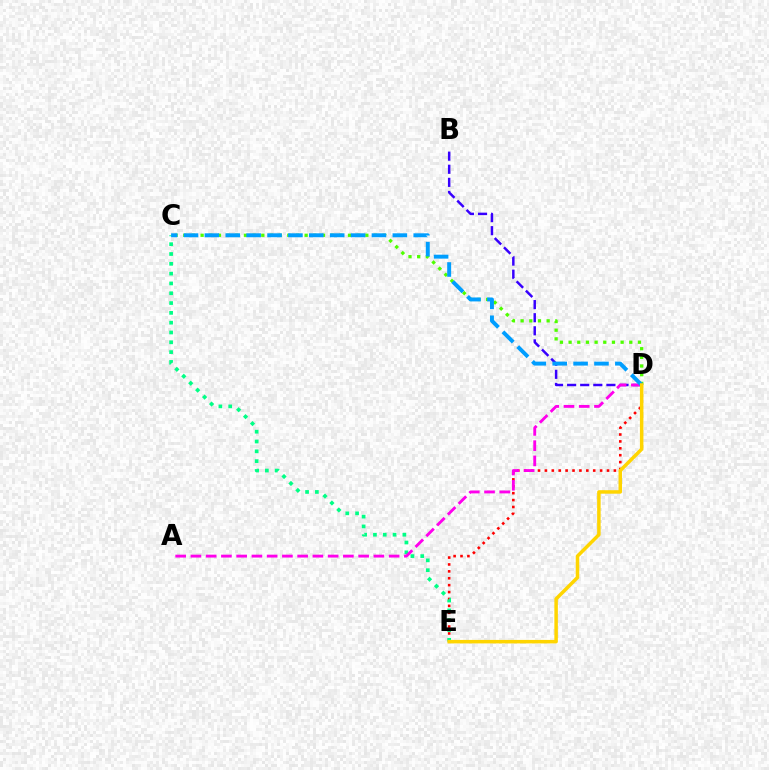{('B', 'D'): [{'color': '#3700ff', 'line_style': 'dashed', 'thickness': 1.78}], ('C', 'D'): [{'color': '#4fff00', 'line_style': 'dotted', 'thickness': 2.36}, {'color': '#009eff', 'line_style': 'dashed', 'thickness': 2.84}], ('D', 'E'): [{'color': '#ff0000', 'line_style': 'dotted', 'thickness': 1.87}, {'color': '#ffd500', 'line_style': 'solid', 'thickness': 2.52}], ('C', 'E'): [{'color': '#00ff86', 'line_style': 'dotted', 'thickness': 2.67}], ('A', 'D'): [{'color': '#ff00ed', 'line_style': 'dashed', 'thickness': 2.07}]}